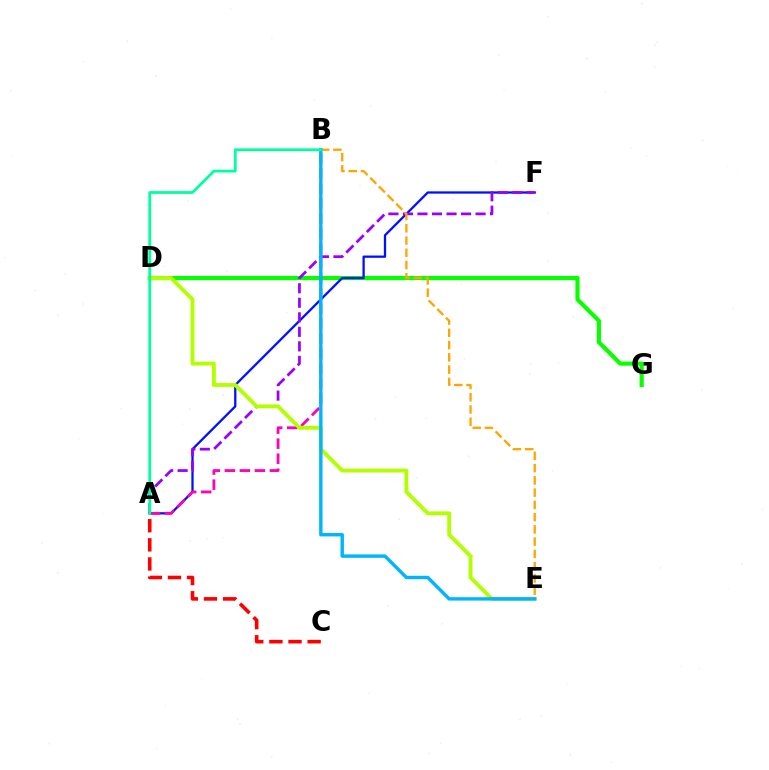{('D', 'G'): [{'color': '#08ff00', 'line_style': 'solid', 'thickness': 2.99}], ('A', 'F'): [{'color': '#0010ff', 'line_style': 'solid', 'thickness': 1.64}, {'color': '#9b00ff', 'line_style': 'dashed', 'thickness': 1.97}], ('A', 'B'): [{'color': '#ff00bd', 'line_style': 'dashed', 'thickness': 2.04}, {'color': '#00ff9d', 'line_style': 'solid', 'thickness': 2.0}], ('D', 'E'): [{'color': '#b3ff00', 'line_style': 'solid', 'thickness': 2.78}], ('B', 'E'): [{'color': '#ffa500', 'line_style': 'dashed', 'thickness': 1.66}, {'color': '#00b5ff', 'line_style': 'solid', 'thickness': 2.45}], ('A', 'C'): [{'color': '#ff0000', 'line_style': 'dashed', 'thickness': 2.6}]}